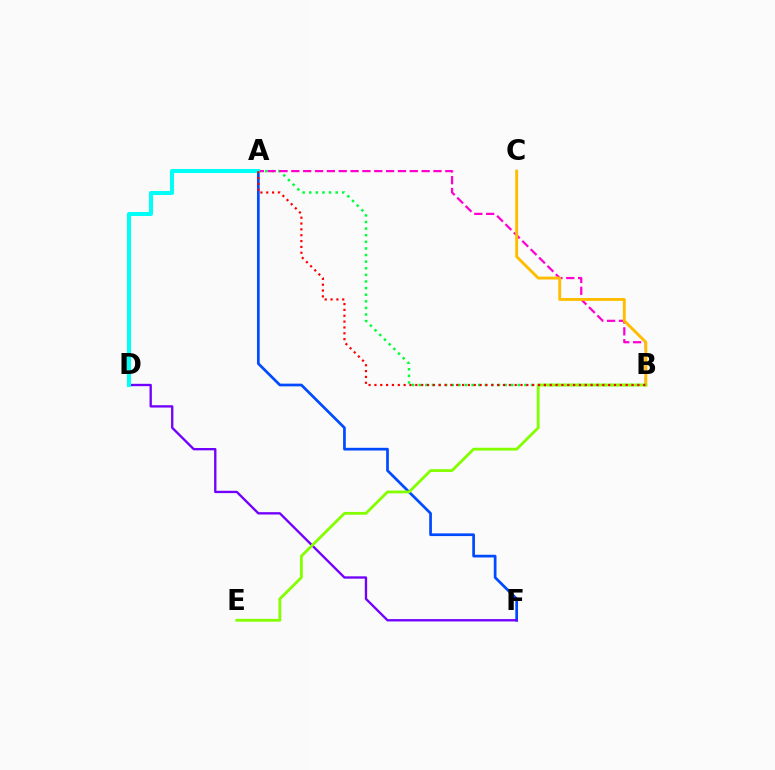{('A', 'B'): [{'color': '#00ff39', 'line_style': 'dotted', 'thickness': 1.8}, {'color': '#ff00cf', 'line_style': 'dashed', 'thickness': 1.61}, {'color': '#ff0000', 'line_style': 'dotted', 'thickness': 1.59}], ('A', 'F'): [{'color': '#004bff', 'line_style': 'solid', 'thickness': 1.95}], ('B', 'C'): [{'color': '#ffbd00', 'line_style': 'solid', 'thickness': 2.08}], ('D', 'F'): [{'color': '#7200ff', 'line_style': 'solid', 'thickness': 1.69}], ('A', 'D'): [{'color': '#00fff6', 'line_style': 'solid', 'thickness': 2.92}], ('B', 'E'): [{'color': '#84ff00', 'line_style': 'solid', 'thickness': 2.02}]}